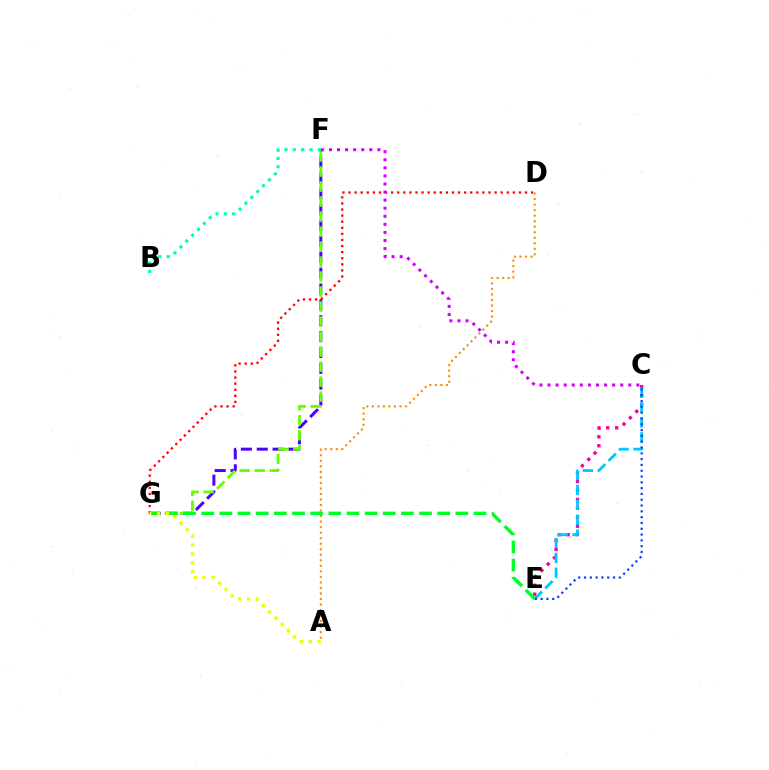{('C', 'E'): [{'color': '#ff00a0', 'line_style': 'dotted', 'thickness': 2.43}, {'color': '#00c7ff', 'line_style': 'dashed', 'thickness': 2.02}, {'color': '#003fff', 'line_style': 'dotted', 'thickness': 1.58}], ('D', 'G'): [{'color': '#ff0000', 'line_style': 'dotted', 'thickness': 1.65}], ('F', 'G'): [{'color': '#4f00ff', 'line_style': 'dashed', 'thickness': 2.15}, {'color': '#66ff00', 'line_style': 'dashed', 'thickness': 2.04}], ('C', 'F'): [{'color': '#d600ff', 'line_style': 'dotted', 'thickness': 2.19}], ('E', 'G'): [{'color': '#00ff27', 'line_style': 'dashed', 'thickness': 2.47}], ('A', 'G'): [{'color': '#eeff00', 'line_style': 'dotted', 'thickness': 2.4}], ('B', 'F'): [{'color': '#00ffaf', 'line_style': 'dotted', 'thickness': 2.26}], ('A', 'D'): [{'color': '#ff8800', 'line_style': 'dotted', 'thickness': 1.5}]}